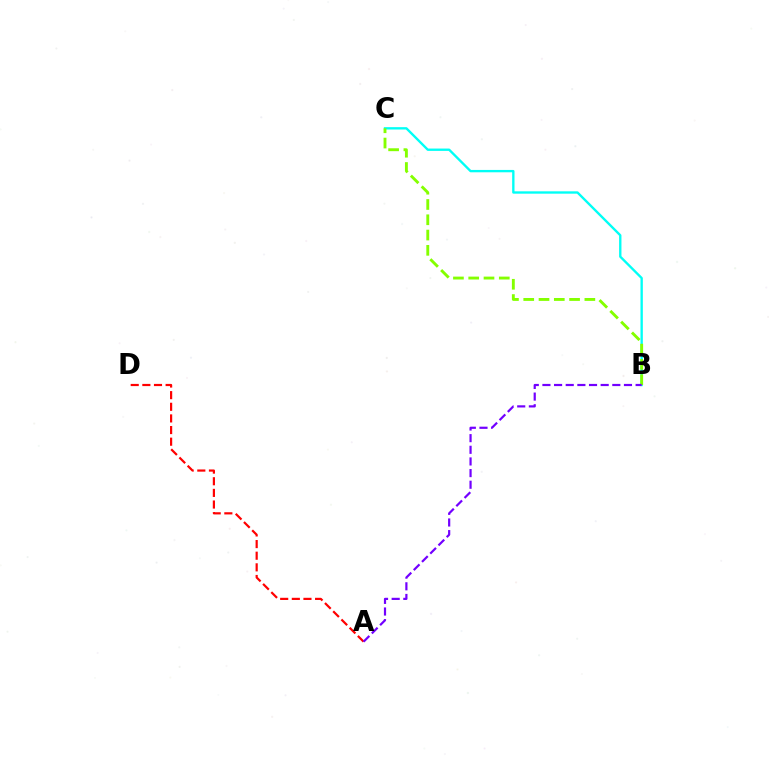{('A', 'D'): [{'color': '#ff0000', 'line_style': 'dashed', 'thickness': 1.58}], ('B', 'C'): [{'color': '#00fff6', 'line_style': 'solid', 'thickness': 1.69}, {'color': '#84ff00', 'line_style': 'dashed', 'thickness': 2.08}], ('A', 'B'): [{'color': '#7200ff', 'line_style': 'dashed', 'thickness': 1.58}]}